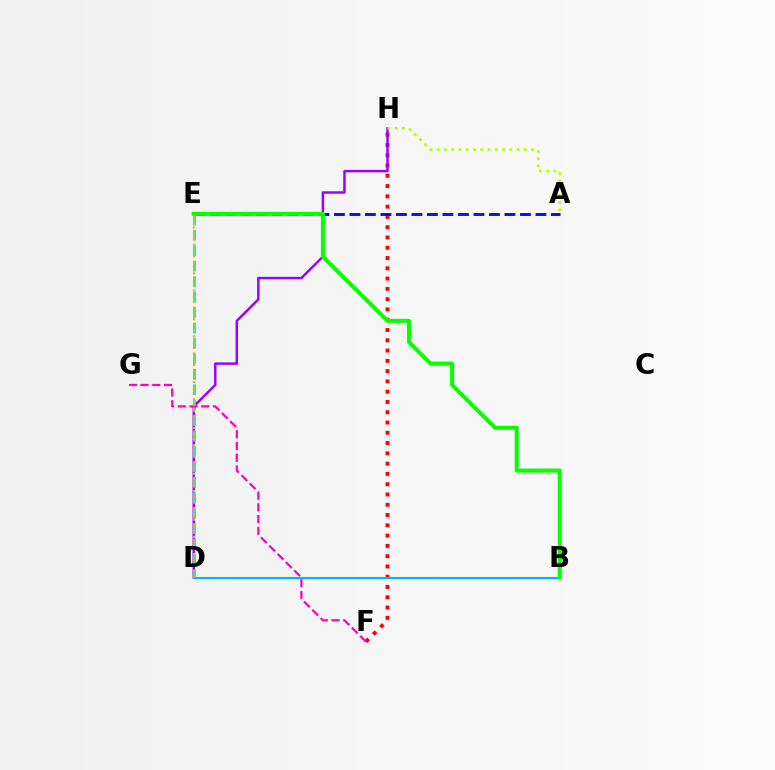{('F', 'H'): [{'color': '#ff0000', 'line_style': 'dotted', 'thickness': 2.79}], ('D', 'H'): [{'color': '#9b00ff', 'line_style': 'solid', 'thickness': 1.77}], ('D', 'E'): [{'color': '#00ff9d', 'line_style': 'dashed', 'thickness': 2.1}, {'color': '#ffa500', 'line_style': 'dotted', 'thickness': 1.56}], ('F', 'G'): [{'color': '#ff00bd', 'line_style': 'dashed', 'thickness': 1.59}], ('B', 'D'): [{'color': '#00b5ff', 'line_style': 'solid', 'thickness': 1.51}], ('A', 'E'): [{'color': '#0010ff', 'line_style': 'dashed', 'thickness': 2.11}], ('B', 'E'): [{'color': '#08ff00', 'line_style': 'solid', 'thickness': 2.91}], ('A', 'H'): [{'color': '#b3ff00', 'line_style': 'dotted', 'thickness': 1.97}]}